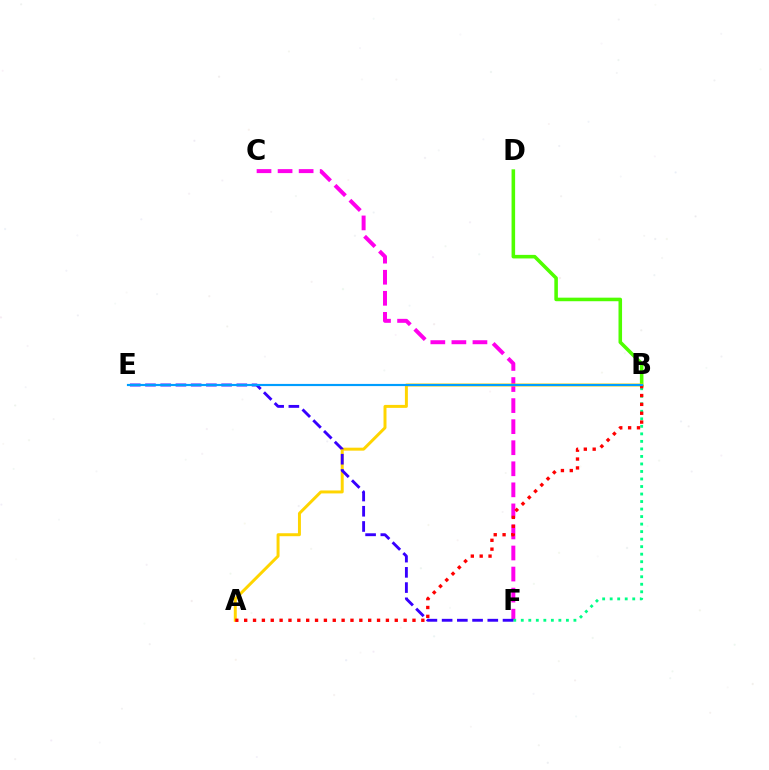{('C', 'F'): [{'color': '#ff00ed', 'line_style': 'dashed', 'thickness': 2.86}], ('B', 'D'): [{'color': '#4fff00', 'line_style': 'solid', 'thickness': 2.56}], ('B', 'F'): [{'color': '#00ff86', 'line_style': 'dotted', 'thickness': 2.04}], ('A', 'B'): [{'color': '#ffd500', 'line_style': 'solid', 'thickness': 2.14}, {'color': '#ff0000', 'line_style': 'dotted', 'thickness': 2.41}], ('E', 'F'): [{'color': '#3700ff', 'line_style': 'dashed', 'thickness': 2.07}], ('B', 'E'): [{'color': '#009eff', 'line_style': 'solid', 'thickness': 1.56}]}